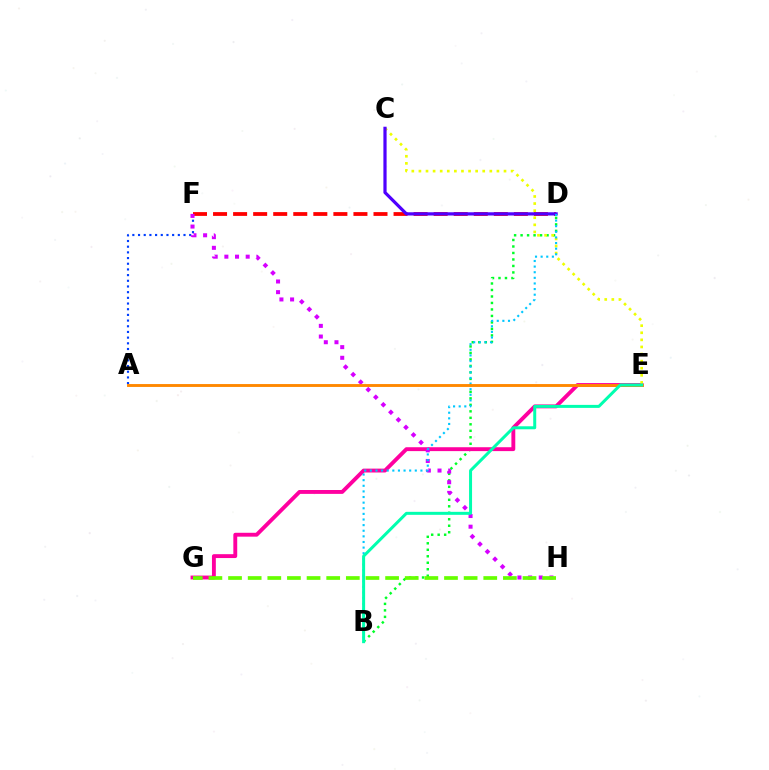{('B', 'D'): [{'color': '#00ff27', 'line_style': 'dotted', 'thickness': 1.76}, {'color': '#00c7ff', 'line_style': 'dotted', 'thickness': 1.53}], ('A', 'F'): [{'color': '#003fff', 'line_style': 'dotted', 'thickness': 1.54}], ('E', 'G'): [{'color': '#ff00a0', 'line_style': 'solid', 'thickness': 2.79}], ('C', 'E'): [{'color': '#eeff00', 'line_style': 'dotted', 'thickness': 1.93}], ('D', 'F'): [{'color': '#ff0000', 'line_style': 'dashed', 'thickness': 2.72}], ('C', 'D'): [{'color': '#4f00ff', 'line_style': 'solid', 'thickness': 2.31}], ('F', 'H'): [{'color': '#d600ff', 'line_style': 'dotted', 'thickness': 2.9}], ('A', 'E'): [{'color': '#ff8800', 'line_style': 'solid', 'thickness': 2.08}], ('B', 'E'): [{'color': '#00ffaf', 'line_style': 'solid', 'thickness': 2.16}], ('G', 'H'): [{'color': '#66ff00', 'line_style': 'dashed', 'thickness': 2.67}]}